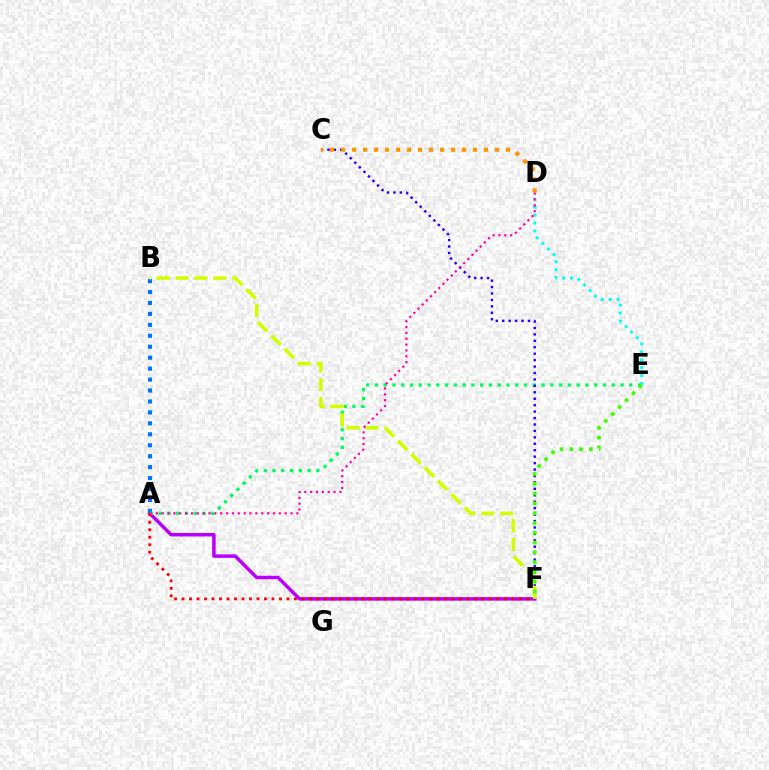{('A', 'F'): [{'color': '#b900ff', 'line_style': 'solid', 'thickness': 2.51}, {'color': '#ff0000', 'line_style': 'dotted', 'thickness': 2.04}], ('A', 'B'): [{'color': '#0074ff', 'line_style': 'dotted', 'thickness': 2.97}], ('A', 'E'): [{'color': '#00ff5c', 'line_style': 'dotted', 'thickness': 2.38}], ('C', 'F'): [{'color': '#2500ff', 'line_style': 'dotted', 'thickness': 1.75}], ('B', 'F'): [{'color': '#d1ff00', 'line_style': 'dashed', 'thickness': 2.57}], ('D', 'E'): [{'color': '#00fff6', 'line_style': 'dotted', 'thickness': 2.15}], ('A', 'D'): [{'color': '#ff00ac', 'line_style': 'dotted', 'thickness': 1.59}], ('C', 'D'): [{'color': '#ff9400', 'line_style': 'dotted', 'thickness': 2.99}], ('E', 'F'): [{'color': '#3dff00', 'line_style': 'dotted', 'thickness': 2.66}]}